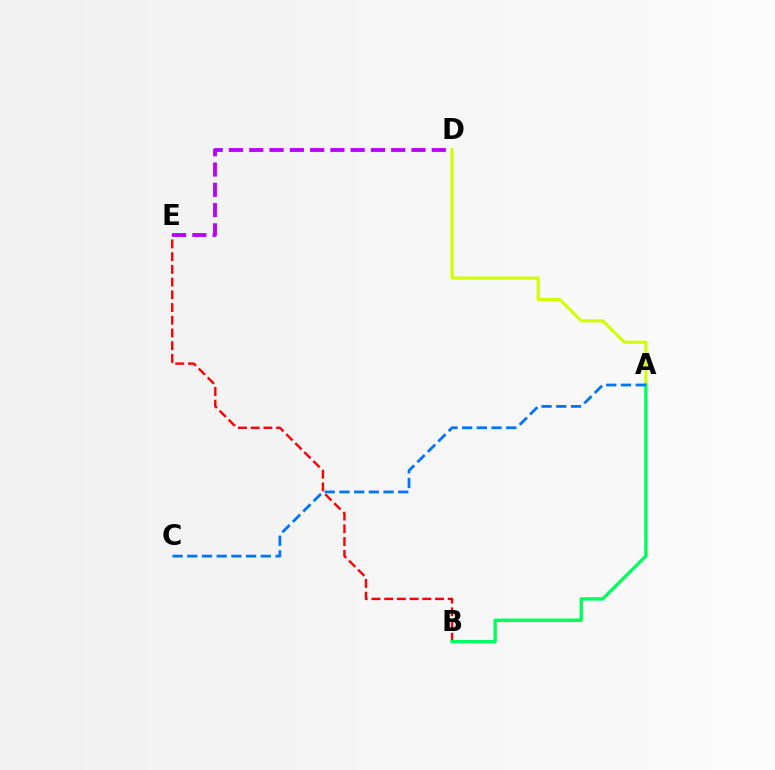{('B', 'E'): [{'color': '#ff0000', 'line_style': 'dashed', 'thickness': 1.73}], ('A', 'D'): [{'color': '#d1ff00', 'line_style': 'solid', 'thickness': 2.21}], ('D', 'E'): [{'color': '#b900ff', 'line_style': 'dashed', 'thickness': 2.75}], ('A', 'B'): [{'color': '#00ff5c', 'line_style': 'solid', 'thickness': 2.41}], ('A', 'C'): [{'color': '#0074ff', 'line_style': 'dashed', 'thickness': 2.0}]}